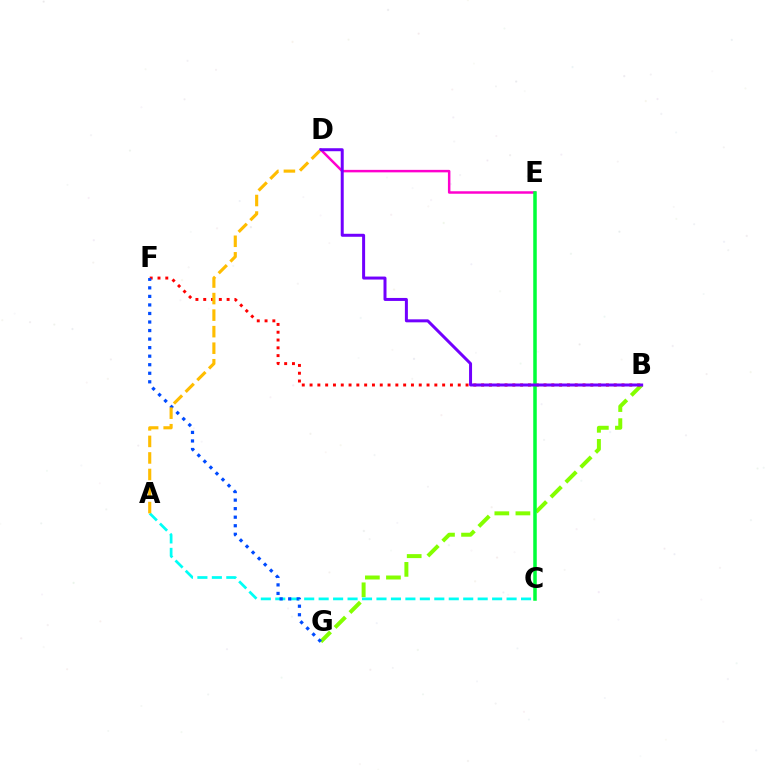{('B', 'G'): [{'color': '#84ff00', 'line_style': 'dashed', 'thickness': 2.86}], ('A', 'C'): [{'color': '#00fff6', 'line_style': 'dashed', 'thickness': 1.96}], ('B', 'F'): [{'color': '#ff0000', 'line_style': 'dotted', 'thickness': 2.12}], ('D', 'E'): [{'color': '#ff00cf', 'line_style': 'solid', 'thickness': 1.79}], ('C', 'E'): [{'color': '#00ff39', 'line_style': 'solid', 'thickness': 2.53}], ('F', 'G'): [{'color': '#004bff', 'line_style': 'dotted', 'thickness': 2.32}], ('B', 'D'): [{'color': '#7200ff', 'line_style': 'solid', 'thickness': 2.15}], ('A', 'D'): [{'color': '#ffbd00', 'line_style': 'dashed', 'thickness': 2.25}]}